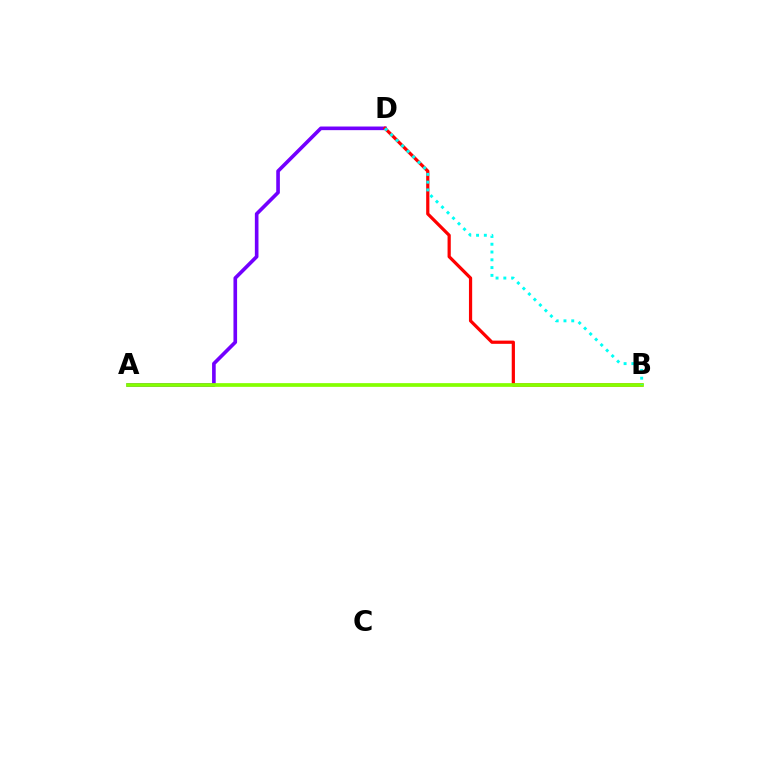{('A', 'D'): [{'color': '#7200ff', 'line_style': 'solid', 'thickness': 2.61}], ('B', 'D'): [{'color': '#ff0000', 'line_style': 'solid', 'thickness': 2.32}, {'color': '#00fff6', 'line_style': 'dotted', 'thickness': 2.12}], ('A', 'B'): [{'color': '#84ff00', 'line_style': 'solid', 'thickness': 2.68}]}